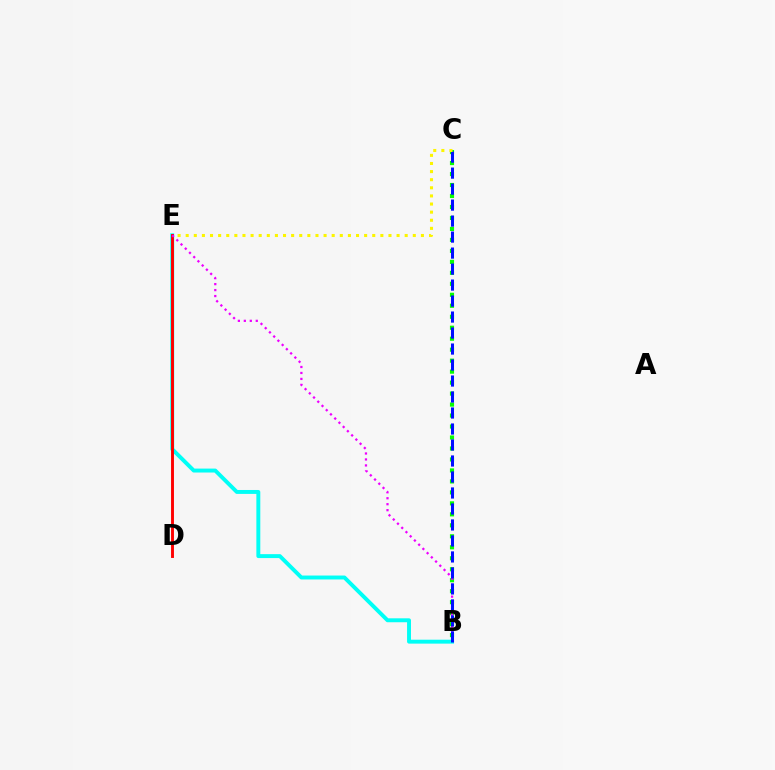{('B', 'E'): [{'color': '#00fff6', 'line_style': 'solid', 'thickness': 2.83}, {'color': '#ee00ff', 'line_style': 'dotted', 'thickness': 1.62}], ('B', 'C'): [{'color': '#08ff00', 'line_style': 'dotted', 'thickness': 2.98}, {'color': '#0010ff', 'line_style': 'dashed', 'thickness': 2.17}], ('D', 'E'): [{'color': '#ff0000', 'line_style': 'solid', 'thickness': 2.09}], ('C', 'E'): [{'color': '#fcf500', 'line_style': 'dotted', 'thickness': 2.2}]}